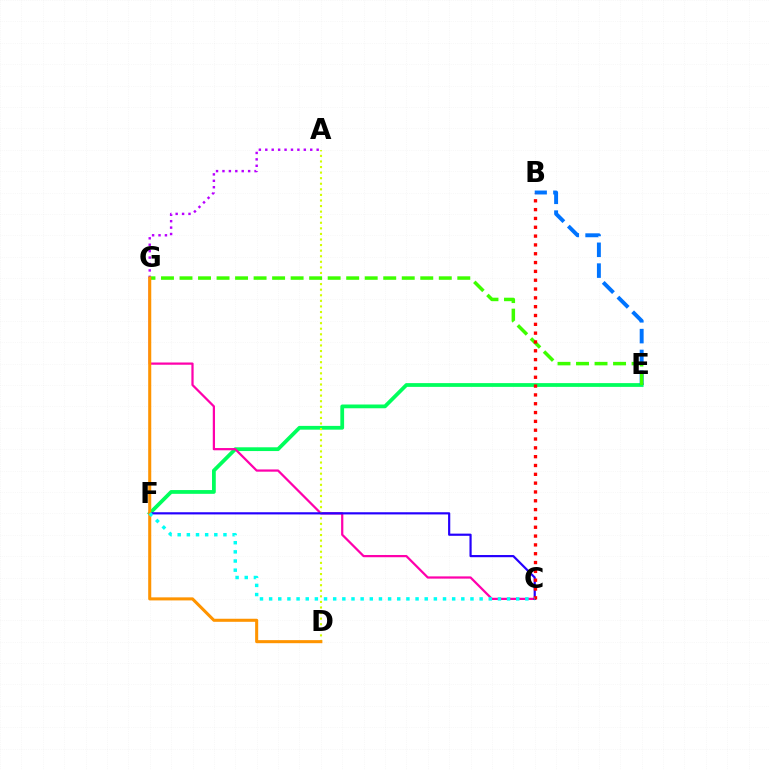{('E', 'F'): [{'color': '#00ff5c', 'line_style': 'solid', 'thickness': 2.71}], ('C', 'G'): [{'color': '#ff00ac', 'line_style': 'solid', 'thickness': 1.61}], ('A', 'G'): [{'color': '#b900ff', 'line_style': 'dotted', 'thickness': 1.74}], ('A', 'D'): [{'color': '#d1ff00', 'line_style': 'dotted', 'thickness': 1.51}], ('C', 'F'): [{'color': '#2500ff', 'line_style': 'solid', 'thickness': 1.57}, {'color': '#00fff6', 'line_style': 'dotted', 'thickness': 2.49}], ('B', 'E'): [{'color': '#0074ff', 'line_style': 'dashed', 'thickness': 2.83}], ('E', 'G'): [{'color': '#3dff00', 'line_style': 'dashed', 'thickness': 2.52}], ('D', 'G'): [{'color': '#ff9400', 'line_style': 'solid', 'thickness': 2.2}], ('B', 'C'): [{'color': '#ff0000', 'line_style': 'dotted', 'thickness': 2.4}]}